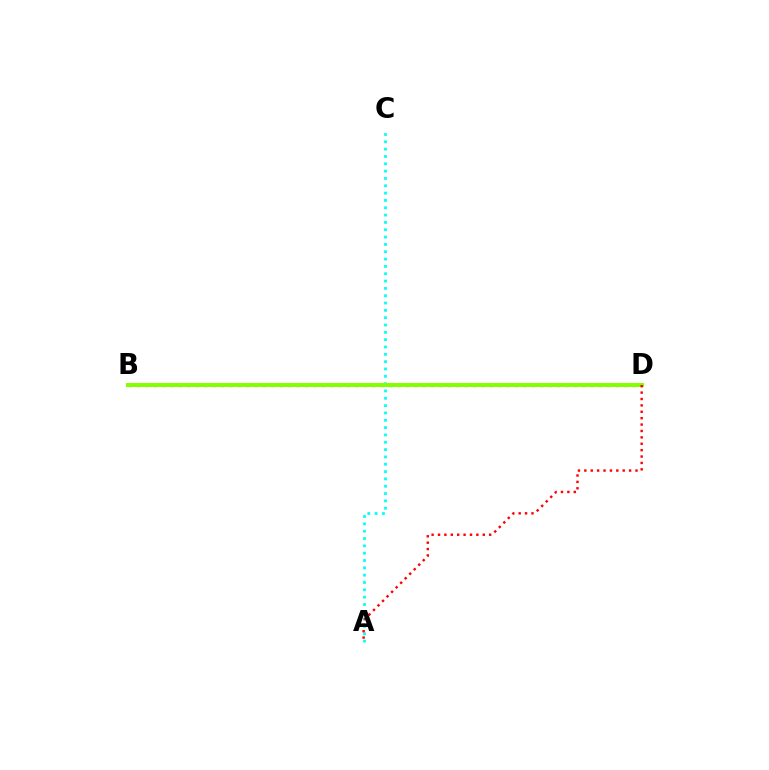{('B', 'D'): [{'color': '#7200ff', 'line_style': 'dotted', 'thickness': 2.28}, {'color': '#84ff00', 'line_style': 'solid', 'thickness': 2.89}], ('A', 'C'): [{'color': '#00fff6', 'line_style': 'dotted', 'thickness': 1.99}], ('A', 'D'): [{'color': '#ff0000', 'line_style': 'dotted', 'thickness': 1.74}]}